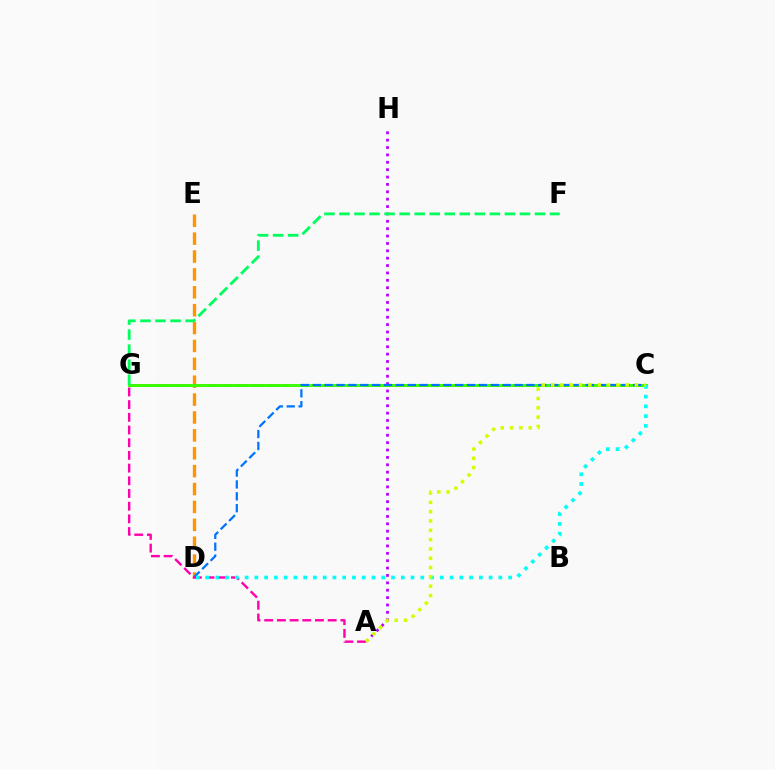{('A', 'H'): [{'color': '#b900ff', 'line_style': 'dotted', 'thickness': 2.0}], ('D', 'E'): [{'color': '#ff9400', 'line_style': 'dashed', 'thickness': 2.43}], ('C', 'G'): [{'color': '#ff0000', 'line_style': 'dashed', 'thickness': 2.08}, {'color': '#2500ff', 'line_style': 'dashed', 'thickness': 2.17}, {'color': '#3dff00', 'line_style': 'solid', 'thickness': 2.12}], ('F', 'G'): [{'color': '#00ff5c', 'line_style': 'dashed', 'thickness': 2.04}], ('C', 'D'): [{'color': '#0074ff', 'line_style': 'dashed', 'thickness': 1.61}, {'color': '#00fff6', 'line_style': 'dotted', 'thickness': 2.65}], ('A', 'G'): [{'color': '#ff00ac', 'line_style': 'dashed', 'thickness': 1.72}], ('A', 'C'): [{'color': '#d1ff00', 'line_style': 'dotted', 'thickness': 2.53}]}